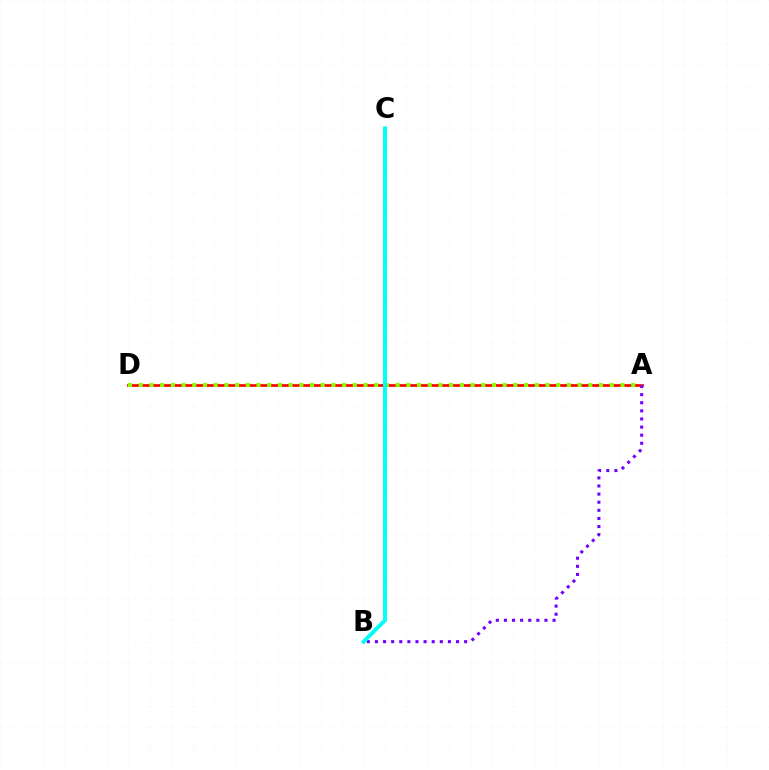{('A', 'D'): [{'color': '#ff0000', 'line_style': 'solid', 'thickness': 1.95}, {'color': '#84ff00', 'line_style': 'dotted', 'thickness': 2.91}], ('A', 'B'): [{'color': '#7200ff', 'line_style': 'dotted', 'thickness': 2.2}], ('B', 'C'): [{'color': '#00fff6', 'line_style': 'solid', 'thickness': 2.82}]}